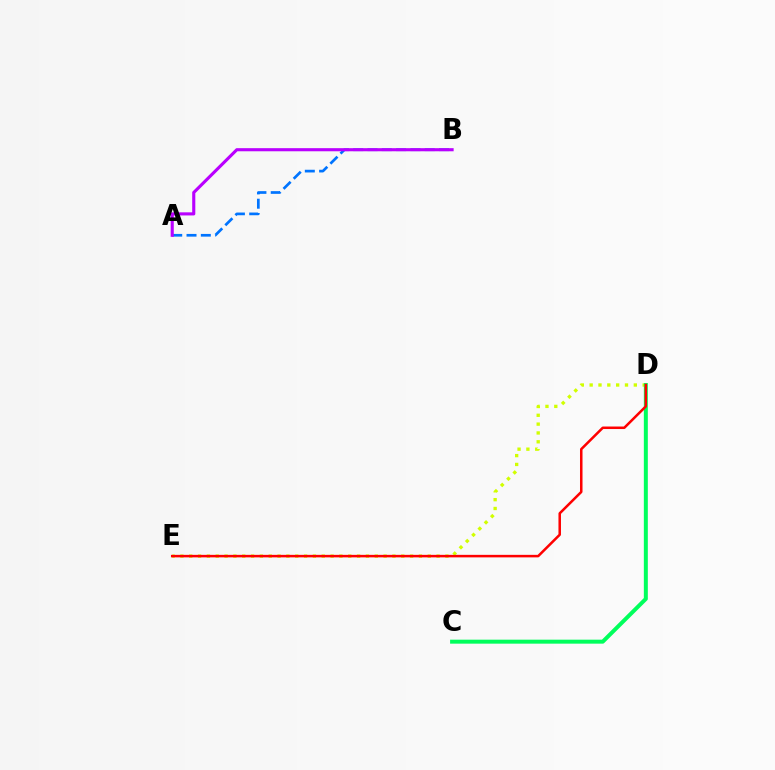{('D', 'E'): [{'color': '#d1ff00', 'line_style': 'dotted', 'thickness': 2.4}, {'color': '#ff0000', 'line_style': 'solid', 'thickness': 1.81}], ('C', 'D'): [{'color': '#00ff5c', 'line_style': 'solid', 'thickness': 2.87}], ('A', 'B'): [{'color': '#0074ff', 'line_style': 'dashed', 'thickness': 1.94}, {'color': '#b900ff', 'line_style': 'solid', 'thickness': 2.24}]}